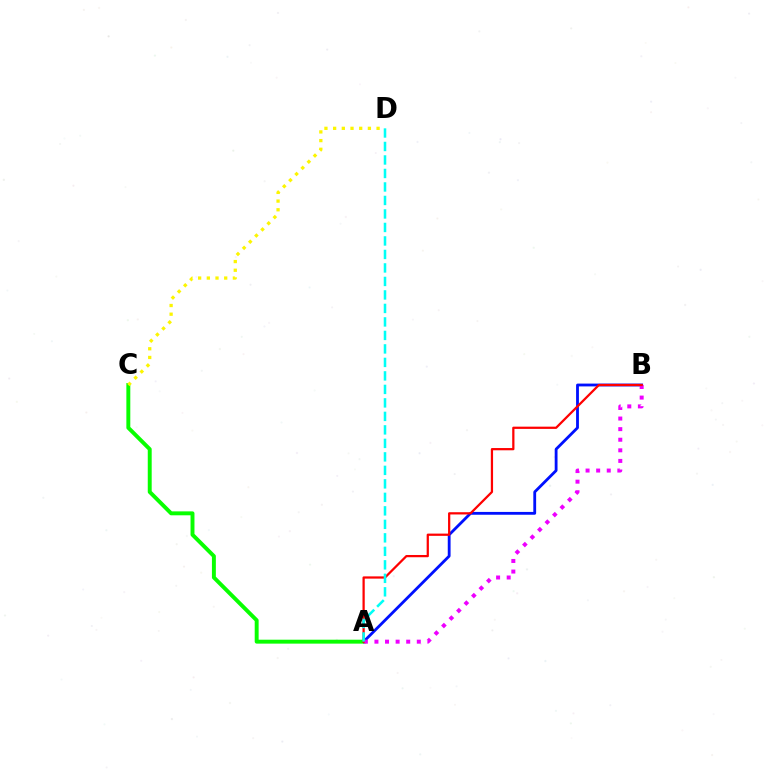{('A', 'B'): [{'color': '#0010ff', 'line_style': 'solid', 'thickness': 2.03}, {'color': '#ee00ff', 'line_style': 'dotted', 'thickness': 2.88}, {'color': '#ff0000', 'line_style': 'solid', 'thickness': 1.62}], ('A', 'C'): [{'color': '#08ff00', 'line_style': 'solid', 'thickness': 2.83}], ('C', 'D'): [{'color': '#fcf500', 'line_style': 'dotted', 'thickness': 2.36}], ('A', 'D'): [{'color': '#00fff6', 'line_style': 'dashed', 'thickness': 1.83}]}